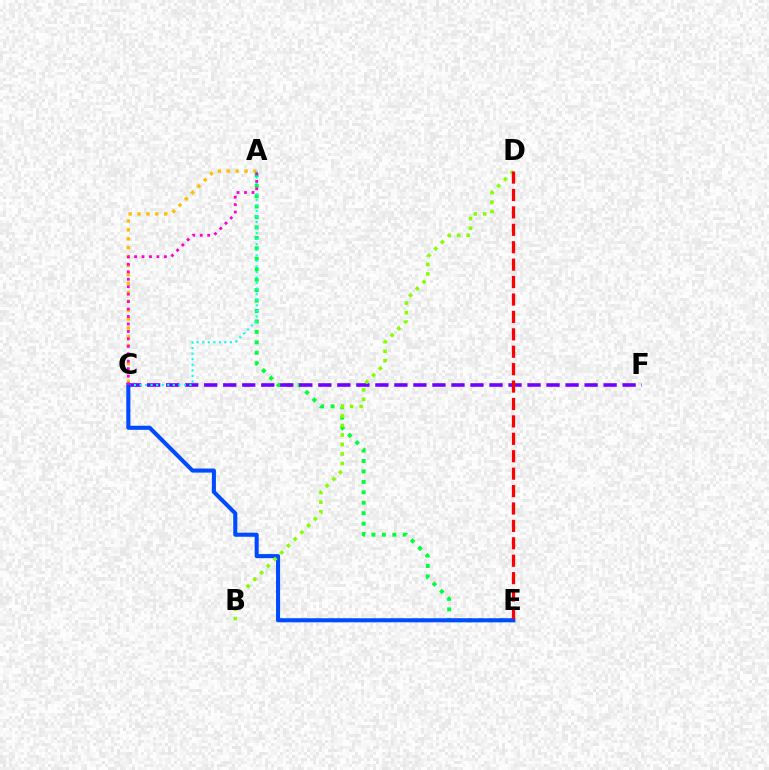{('A', 'E'): [{'color': '#00ff39', 'line_style': 'dotted', 'thickness': 2.84}], ('C', 'F'): [{'color': '#7200ff', 'line_style': 'dashed', 'thickness': 2.58}], ('A', 'C'): [{'color': '#ffbd00', 'line_style': 'dotted', 'thickness': 2.42}, {'color': '#00fff6', 'line_style': 'dotted', 'thickness': 1.51}, {'color': '#ff00cf', 'line_style': 'dotted', 'thickness': 2.02}], ('C', 'E'): [{'color': '#004bff', 'line_style': 'solid', 'thickness': 2.93}], ('B', 'D'): [{'color': '#84ff00', 'line_style': 'dotted', 'thickness': 2.58}], ('D', 'E'): [{'color': '#ff0000', 'line_style': 'dashed', 'thickness': 2.37}]}